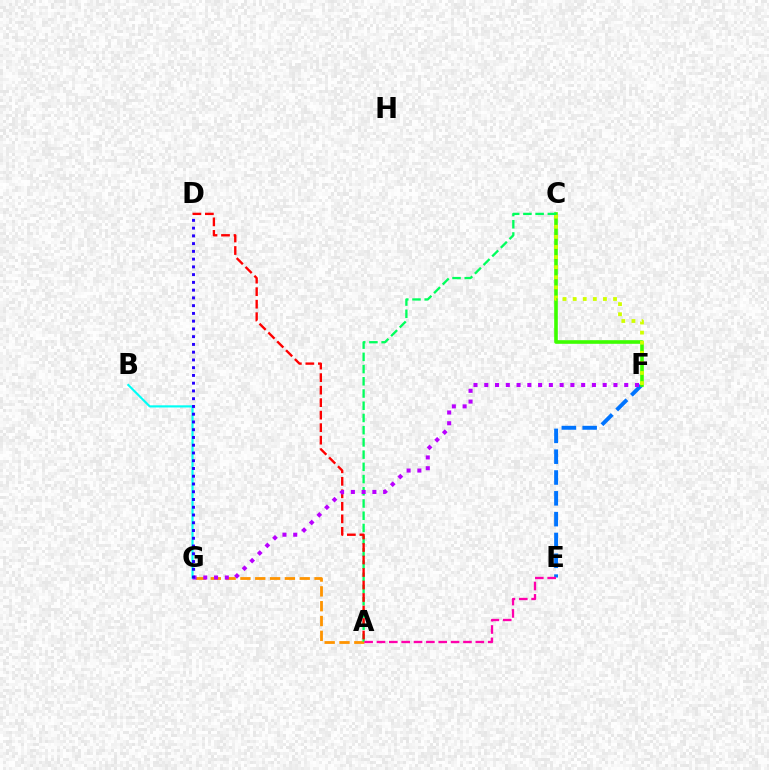{('E', 'F'): [{'color': '#0074ff', 'line_style': 'dashed', 'thickness': 2.83}], ('C', 'F'): [{'color': '#3dff00', 'line_style': 'solid', 'thickness': 2.61}, {'color': '#d1ff00', 'line_style': 'dotted', 'thickness': 2.74}], ('A', 'G'): [{'color': '#ff9400', 'line_style': 'dashed', 'thickness': 2.01}], ('A', 'C'): [{'color': '#00ff5c', 'line_style': 'dashed', 'thickness': 1.66}], ('A', 'E'): [{'color': '#ff00ac', 'line_style': 'dashed', 'thickness': 1.68}], ('A', 'D'): [{'color': '#ff0000', 'line_style': 'dashed', 'thickness': 1.7}], ('F', 'G'): [{'color': '#b900ff', 'line_style': 'dotted', 'thickness': 2.92}], ('B', 'G'): [{'color': '#00fff6', 'line_style': 'solid', 'thickness': 1.55}], ('D', 'G'): [{'color': '#2500ff', 'line_style': 'dotted', 'thickness': 2.11}]}